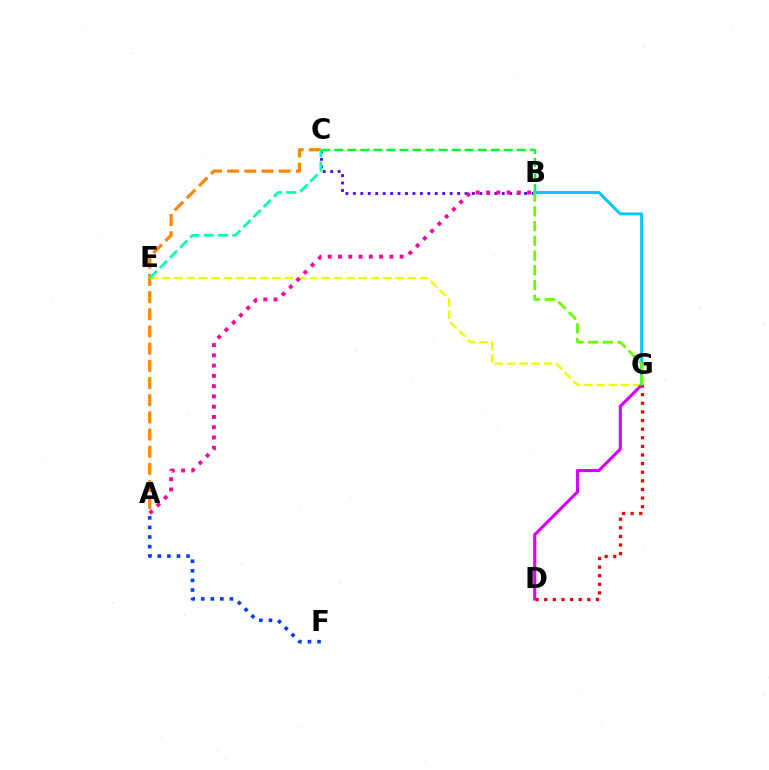{('B', 'C'): [{'color': '#4f00ff', 'line_style': 'dotted', 'thickness': 2.02}, {'color': '#00ff27', 'line_style': 'dashed', 'thickness': 1.77}], ('A', 'C'): [{'color': '#ff8800', 'line_style': 'dashed', 'thickness': 2.33}], ('E', 'G'): [{'color': '#eeff00', 'line_style': 'dashed', 'thickness': 1.67}], ('A', 'B'): [{'color': '#ff00a0', 'line_style': 'dotted', 'thickness': 2.79}], ('D', 'G'): [{'color': '#d600ff', 'line_style': 'solid', 'thickness': 2.25}, {'color': '#ff0000', 'line_style': 'dotted', 'thickness': 2.34}], ('A', 'F'): [{'color': '#003fff', 'line_style': 'dotted', 'thickness': 2.6}], ('B', 'G'): [{'color': '#00c7ff', 'line_style': 'solid', 'thickness': 2.15}, {'color': '#66ff00', 'line_style': 'dashed', 'thickness': 2.0}], ('C', 'E'): [{'color': '#00ffaf', 'line_style': 'dashed', 'thickness': 1.95}]}